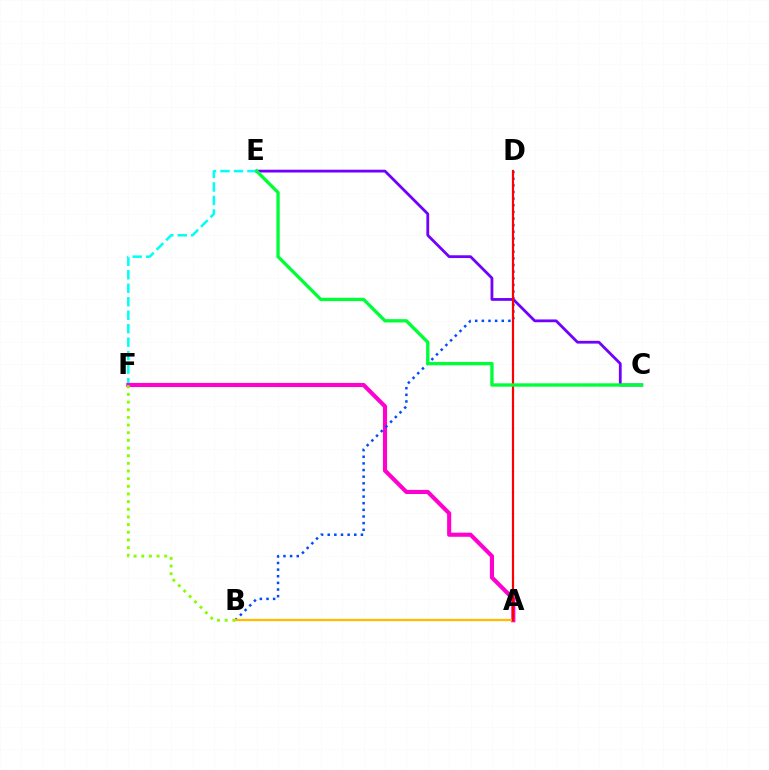{('C', 'E'): [{'color': '#7200ff', 'line_style': 'solid', 'thickness': 2.01}, {'color': '#00ff39', 'line_style': 'solid', 'thickness': 2.41}], ('E', 'F'): [{'color': '#00fff6', 'line_style': 'dashed', 'thickness': 1.83}], ('A', 'F'): [{'color': '#ff00cf', 'line_style': 'solid', 'thickness': 2.96}], ('B', 'D'): [{'color': '#004bff', 'line_style': 'dotted', 'thickness': 1.8}], ('A', 'B'): [{'color': '#ffbd00', 'line_style': 'solid', 'thickness': 1.64}], ('A', 'D'): [{'color': '#ff0000', 'line_style': 'solid', 'thickness': 1.59}], ('B', 'F'): [{'color': '#84ff00', 'line_style': 'dotted', 'thickness': 2.08}]}